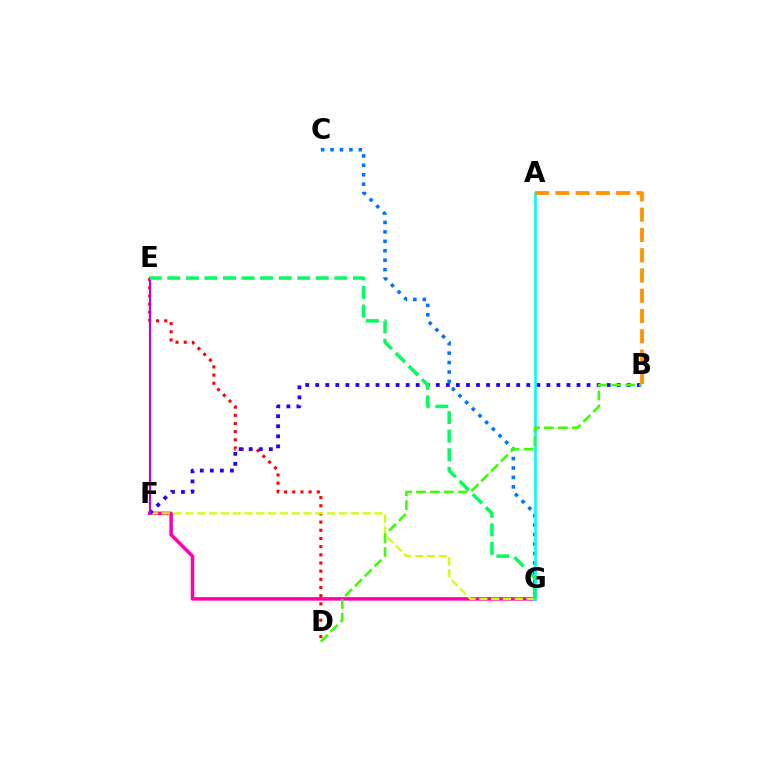{('D', 'E'): [{'color': '#ff0000', 'line_style': 'dotted', 'thickness': 2.22}], ('C', 'G'): [{'color': '#0074ff', 'line_style': 'dotted', 'thickness': 2.56}], ('F', 'G'): [{'color': '#ff00ac', 'line_style': 'solid', 'thickness': 2.53}, {'color': '#d1ff00', 'line_style': 'dashed', 'thickness': 1.6}], ('B', 'F'): [{'color': '#2500ff', 'line_style': 'dotted', 'thickness': 2.73}], ('E', 'F'): [{'color': '#b900ff', 'line_style': 'solid', 'thickness': 1.55}], ('A', 'G'): [{'color': '#00fff6', 'line_style': 'solid', 'thickness': 1.89}], ('A', 'B'): [{'color': '#ff9400', 'line_style': 'dashed', 'thickness': 2.75}], ('B', 'D'): [{'color': '#3dff00', 'line_style': 'dashed', 'thickness': 1.89}], ('E', 'G'): [{'color': '#00ff5c', 'line_style': 'dashed', 'thickness': 2.52}]}